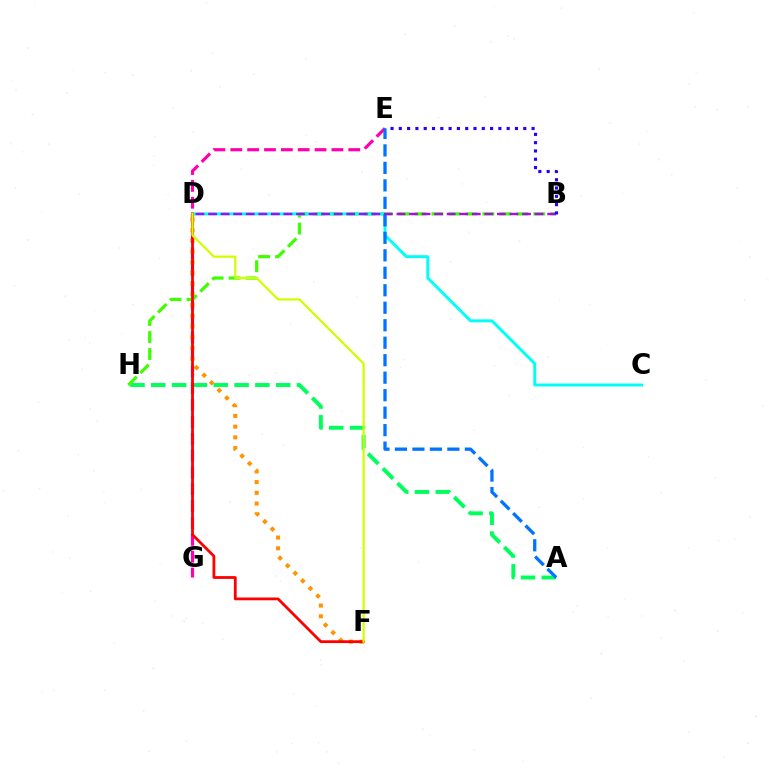{('A', 'H'): [{'color': '#00ff5c', 'line_style': 'dashed', 'thickness': 2.83}], ('E', 'G'): [{'color': '#ff00ac', 'line_style': 'dashed', 'thickness': 2.29}], ('D', 'F'): [{'color': '#ff9400', 'line_style': 'dotted', 'thickness': 2.91}, {'color': '#ff0000', 'line_style': 'solid', 'thickness': 2.0}, {'color': '#d1ff00', 'line_style': 'solid', 'thickness': 1.62}], ('B', 'H'): [{'color': '#3dff00', 'line_style': 'dashed', 'thickness': 2.31}], ('C', 'D'): [{'color': '#00fff6', 'line_style': 'solid', 'thickness': 2.12}], ('A', 'E'): [{'color': '#0074ff', 'line_style': 'dashed', 'thickness': 2.38}], ('B', 'D'): [{'color': '#b900ff', 'line_style': 'dashed', 'thickness': 1.71}], ('B', 'E'): [{'color': '#2500ff', 'line_style': 'dotted', 'thickness': 2.25}]}